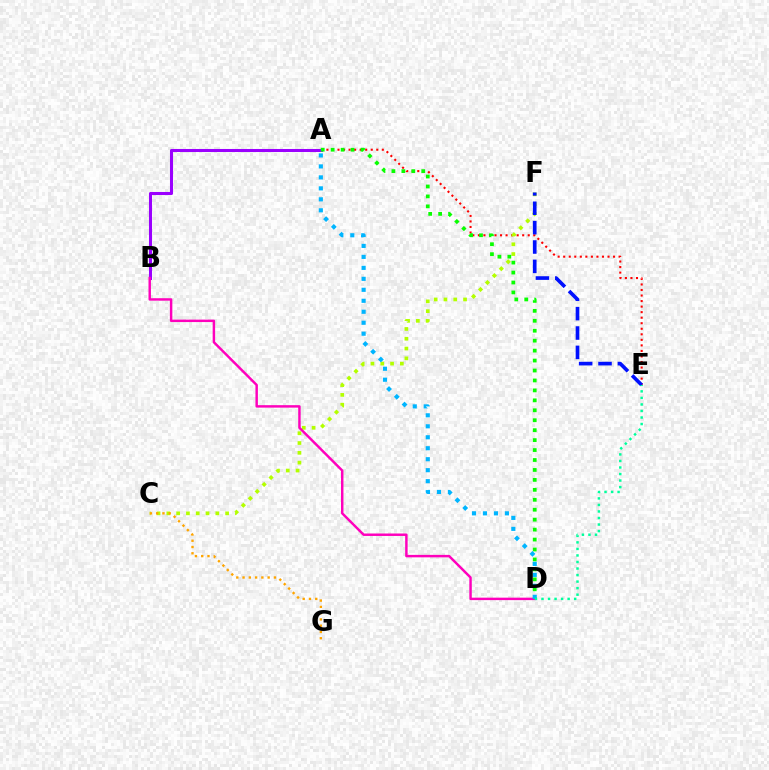{('A', 'E'): [{'color': '#ff0000', 'line_style': 'dotted', 'thickness': 1.51}], ('C', 'F'): [{'color': '#b3ff00', 'line_style': 'dotted', 'thickness': 2.66}], ('A', 'B'): [{'color': '#9b00ff', 'line_style': 'solid', 'thickness': 2.19}], ('B', 'D'): [{'color': '#ff00bd', 'line_style': 'solid', 'thickness': 1.77}], ('C', 'G'): [{'color': '#ffa500', 'line_style': 'dotted', 'thickness': 1.7}], ('A', 'D'): [{'color': '#08ff00', 'line_style': 'dotted', 'thickness': 2.7}, {'color': '#00b5ff', 'line_style': 'dotted', 'thickness': 2.98}], ('E', 'F'): [{'color': '#0010ff', 'line_style': 'dashed', 'thickness': 2.63}], ('D', 'E'): [{'color': '#00ff9d', 'line_style': 'dotted', 'thickness': 1.78}]}